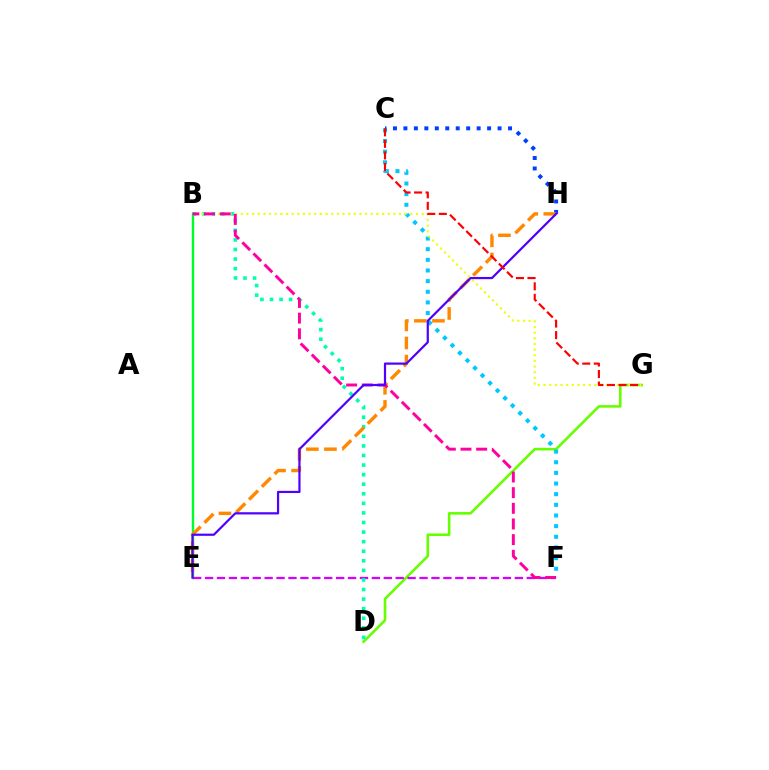{('D', 'G'): [{'color': '#66ff00', 'line_style': 'solid', 'thickness': 1.88}], ('B', 'E'): [{'color': '#00ff27', 'line_style': 'solid', 'thickness': 1.73}], ('C', 'F'): [{'color': '#00c7ff', 'line_style': 'dotted', 'thickness': 2.89}], ('E', 'F'): [{'color': '#d600ff', 'line_style': 'dashed', 'thickness': 1.62}], ('B', 'D'): [{'color': '#00ffaf', 'line_style': 'dotted', 'thickness': 2.6}], ('B', 'G'): [{'color': '#eeff00', 'line_style': 'dotted', 'thickness': 1.54}], ('C', 'H'): [{'color': '#003fff', 'line_style': 'dotted', 'thickness': 2.84}], ('E', 'H'): [{'color': '#ff8800', 'line_style': 'dashed', 'thickness': 2.45}, {'color': '#4f00ff', 'line_style': 'solid', 'thickness': 1.59}], ('B', 'F'): [{'color': '#ff00a0', 'line_style': 'dashed', 'thickness': 2.13}], ('C', 'G'): [{'color': '#ff0000', 'line_style': 'dashed', 'thickness': 1.57}]}